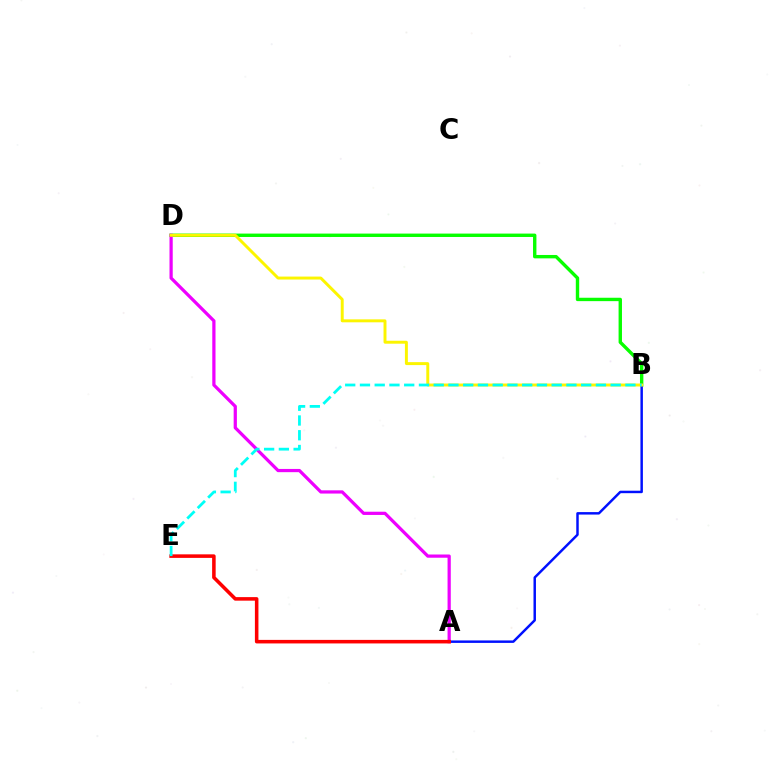{('B', 'D'): [{'color': '#08ff00', 'line_style': 'solid', 'thickness': 2.44}, {'color': '#fcf500', 'line_style': 'solid', 'thickness': 2.12}], ('A', 'D'): [{'color': '#ee00ff', 'line_style': 'solid', 'thickness': 2.32}], ('A', 'B'): [{'color': '#0010ff', 'line_style': 'solid', 'thickness': 1.78}], ('A', 'E'): [{'color': '#ff0000', 'line_style': 'solid', 'thickness': 2.55}], ('B', 'E'): [{'color': '#00fff6', 'line_style': 'dashed', 'thickness': 2.0}]}